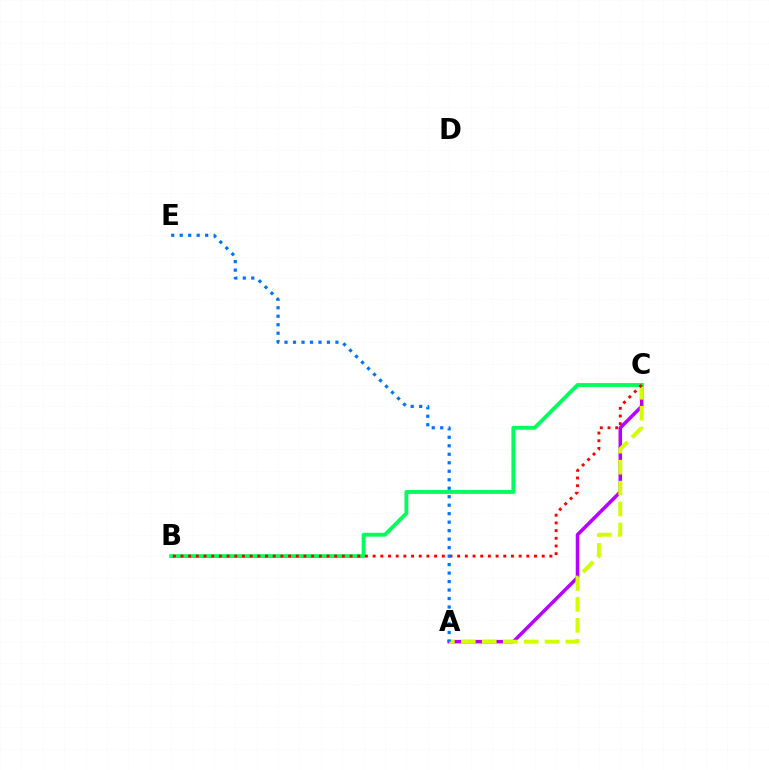{('A', 'C'): [{'color': '#b900ff', 'line_style': 'solid', 'thickness': 2.53}, {'color': '#d1ff00', 'line_style': 'dashed', 'thickness': 2.84}], ('B', 'C'): [{'color': '#00ff5c', 'line_style': 'solid', 'thickness': 2.78}, {'color': '#ff0000', 'line_style': 'dotted', 'thickness': 2.09}], ('A', 'E'): [{'color': '#0074ff', 'line_style': 'dotted', 'thickness': 2.31}]}